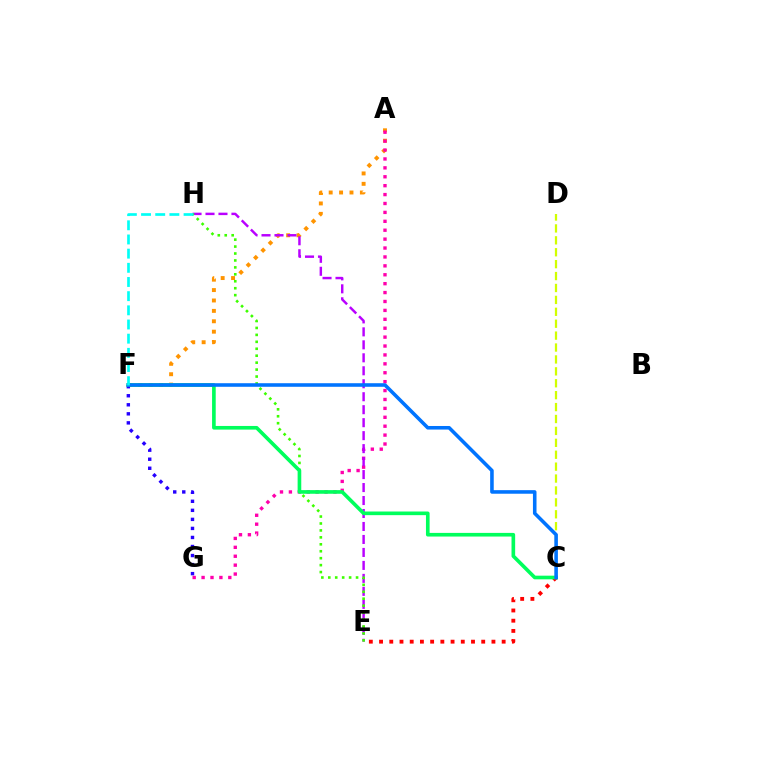{('A', 'F'): [{'color': '#ff9400', 'line_style': 'dotted', 'thickness': 2.83}], ('A', 'G'): [{'color': '#ff00ac', 'line_style': 'dotted', 'thickness': 2.42}], ('E', 'H'): [{'color': '#b900ff', 'line_style': 'dashed', 'thickness': 1.76}, {'color': '#3dff00', 'line_style': 'dotted', 'thickness': 1.89}], ('C', 'E'): [{'color': '#ff0000', 'line_style': 'dotted', 'thickness': 2.78}], ('F', 'G'): [{'color': '#2500ff', 'line_style': 'dotted', 'thickness': 2.46}], ('C', 'D'): [{'color': '#d1ff00', 'line_style': 'dashed', 'thickness': 1.62}], ('C', 'F'): [{'color': '#00ff5c', 'line_style': 'solid', 'thickness': 2.62}, {'color': '#0074ff', 'line_style': 'solid', 'thickness': 2.57}], ('F', 'H'): [{'color': '#00fff6', 'line_style': 'dashed', 'thickness': 1.93}]}